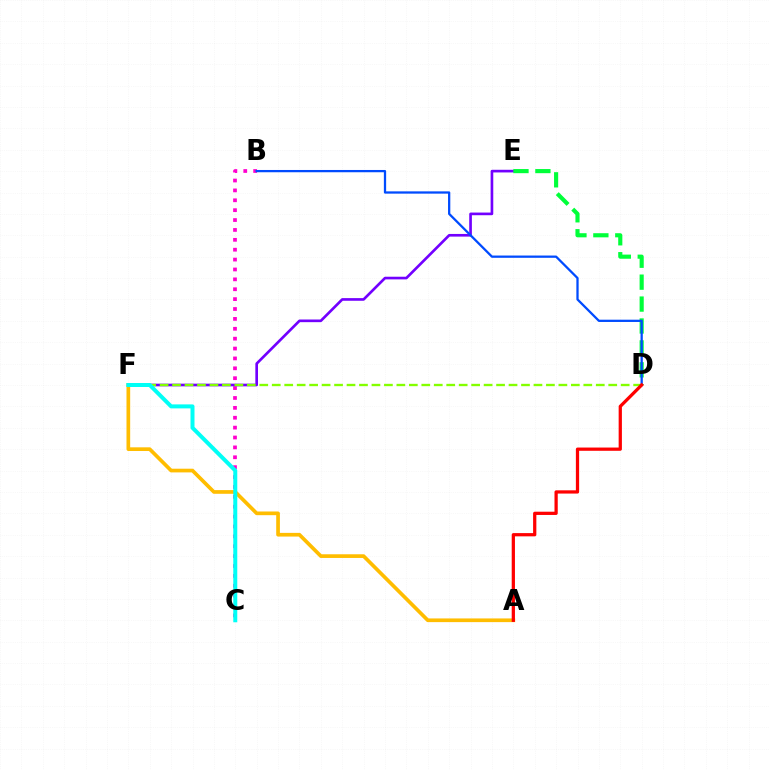{('B', 'C'): [{'color': '#ff00cf', 'line_style': 'dotted', 'thickness': 2.69}], ('E', 'F'): [{'color': '#7200ff', 'line_style': 'solid', 'thickness': 1.91}], ('A', 'F'): [{'color': '#ffbd00', 'line_style': 'solid', 'thickness': 2.65}], ('D', 'F'): [{'color': '#84ff00', 'line_style': 'dashed', 'thickness': 1.69}], ('D', 'E'): [{'color': '#00ff39', 'line_style': 'dashed', 'thickness': 2.98}], ('B', 'D'): [{'color': '#004bff', 'line_style': 'solid', 'thickness': 1.64}], ('C', 'F'): [{'color': '#00fff6', 'line_style': 'solid', 'thickness': 2.88}], ('A', 'D'): [{'color': '#ff0000', 'line_style': 'solid', 'thickness': 2.34}]}